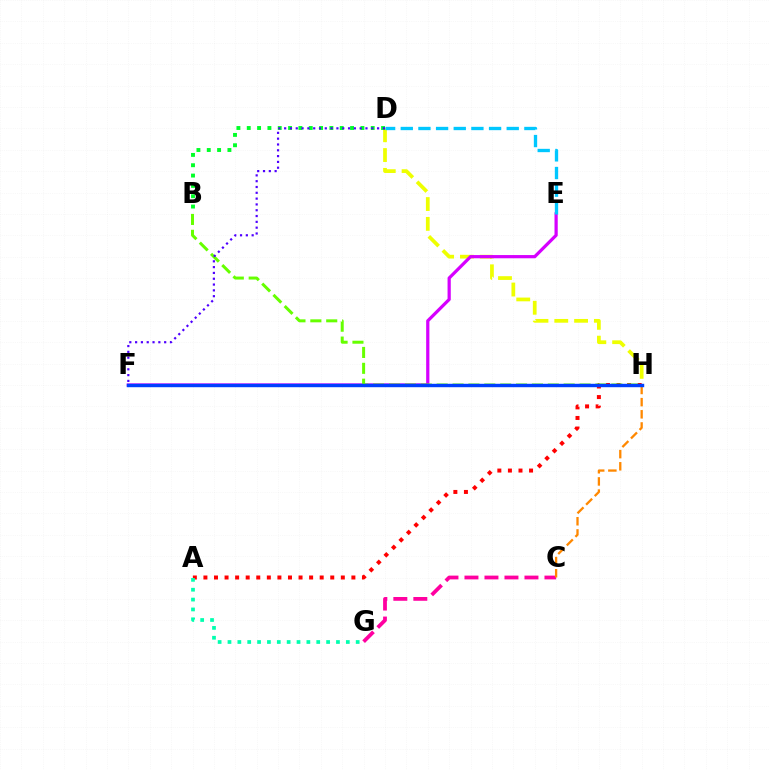{('C', 'G'): [{'color': '#ff00a0', 'line_style': 'dashed', 'thickness': 2.72}], ('A', 'H'): [{'color': '#ff0000', 'line_style': 'dotted', 'thickness': 2.87}], ('D', 'H'): [{'color': '#eeff00', 'line_style': 'dashed', 'thickness': 2.69}], ('E', 'F'): [{'color': '#d600ff', 'line_style': 'solid', 'thickness': 2.32}], ('B', 'H'): [{'color': '#66ff00', 'line_style': 'dashed', 'thickness': 2.16}], ('B', 'D'): [{'color': '#00ff27', 'line_style': 'dotted', 'thickness': 2.81}], ('C', 'H'): [{'color': '#ff8800', 'line_style': 'dashed', 'thickness': 1.65}], ('F', 'H'): [{'color': '#003fff', 'line_style': 'solid', 'thickness': 2.46}], ('D', 'E'): [{'color': '#00c7ff', 'line_style': 'dashed', 'thickness': 2.4}], ('A', 'G'): [{'color': '#00ffaf', 'line_style': 'dotted', 'thickness': 2.68}], ('D', 'F'): [{'color': '#4f00ff', 'line_style': 'dotted', 'thickness': 1.58}]}